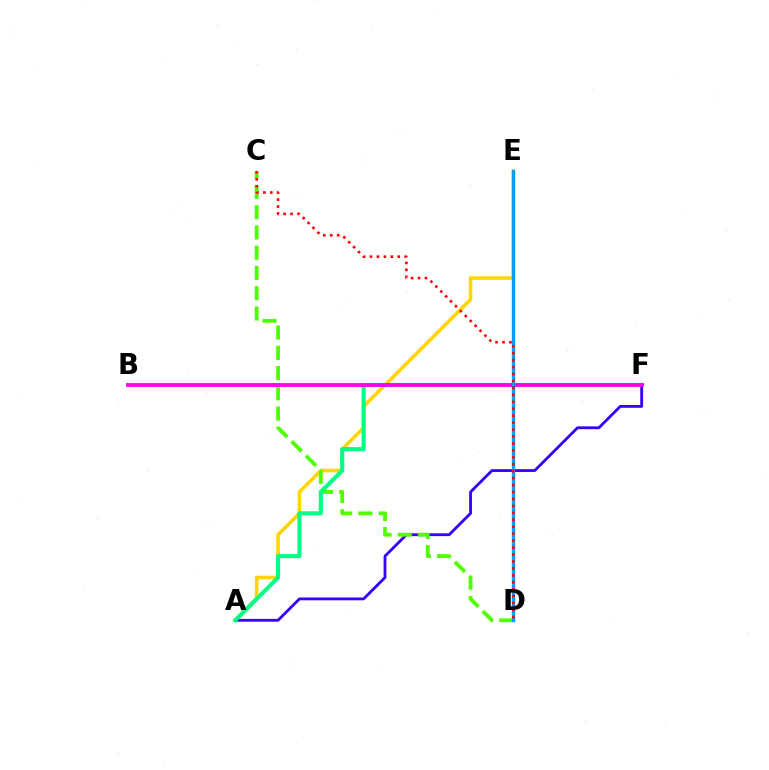{('A', 'E'): [{'color': '#ffd500', 'line_style': 'solid', 'thickness': 2.58}], ('A', 'F'): [{'color': '#3700ff', 'line_style': 'solid', 'thickness': 2.03}, {'color': '#00ff86', 'line_style': 'solid', 'thickness': 2.95}], ('C', 'D'): [{'color': '#4fff00', 'line_style': 'dashed', 'thickness': 2.75}, {'color': '#ff0000', 'line_style': 'dotted', 'thickness': 1.89}], ('B', 'F'): [{'color': '#ff00ed', 'line_style': 'solid', 'thickness': 2.75}], ('D', 'E'): [{'color': '#009eff', 'line_style': 'solid', 'thickness': 2.43}]}